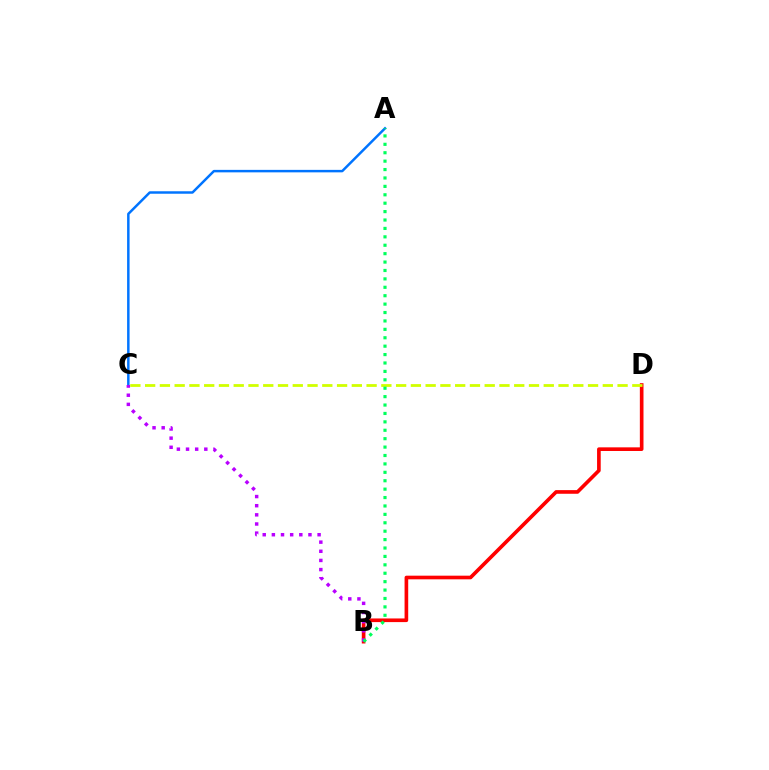{('B', 'D'): [{'color': '#ff0000', 'line_style': 'solid', 'thickness': 2.63}], ('A', 'C'): [{'color': '#0074ff', 'line_style': 'solid', 'thickness': 1.78}], ('B', 'C'): [{'color': '#b900ff', 'line_style': 'dotted', 'thickness': 2.49}], ('C', 'D'): [{'color': '#d1ff00', 'line_style': 'dashed', 'thickness': 2.01}], ('A', 'B'): [{'color': '#00ff5c', 'line_style': 'dotted', 'thickness': 2.29}]}